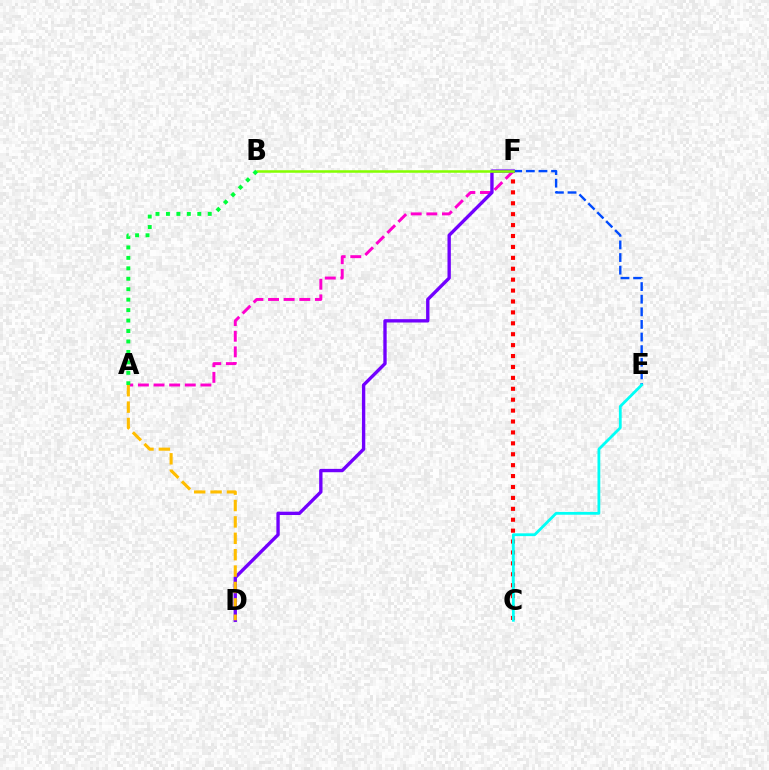{('A', 'F'): [{'color': '#ff00cf', 'line_style': 'dashed', 'thickness': 2.12}], ('E', 'F'): [{'color': '#004bff', 'line_style': 'dashed', 'thickness': 1.71}], ('C', 'F'): [{'color': '#ff0000', 'line_style': 'dotted', 'thickness': 2.96}], ('D', 'F'): [{'color': '#7200ff', 'line_style': 'solid', 'thickness': 2.41}], ('B', 'F'): [{'color': '#84ff00', 'line_style': 'solid', 'thickness': 1.82}], ('C', 'E'): [{'color': '#00fff6', 'line_style': 'solid', 'thickness': 2.01}], ('A', 'D'): [{'color': '#ffbd00', 'line_style': 'dashed', 'thickness': 2.23}], ('A', 'B'): [{'color': '#00ff39', 'line_style': 'dotted', 'thickness': 2.84}]}